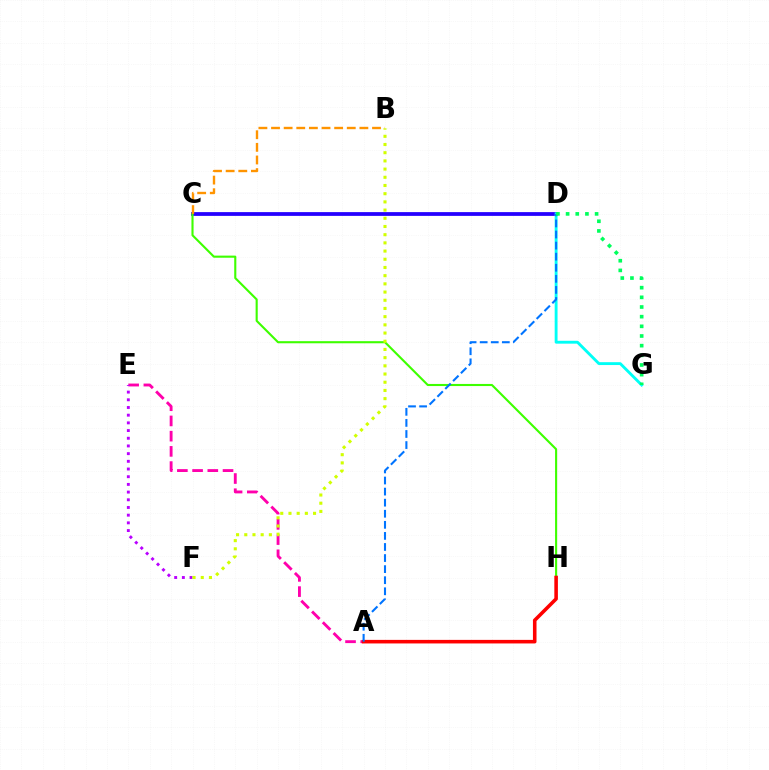{('C', 'D'): [{'color': '#2500ff', 'line_style': 'solid', 'thickness': 2.71}], ('A', 'E'): [{'color': '#ff00ac', 'line_style': 'dashed', 'thickness': 2.07}], ('C', 'H'): [{'color': '#3dff00', 'line_style': 'solid', 'thickness': 1.52}], ('E', 'F'): [{'color': '#b900ff', 'line_style': 'dotted', 'thickness': 2.09}], ('B', 'C'): [{'color': '#ff9400', 'line_style': 'dashed', 'thickness': 1.71}], ('A', 'H'): [{'color': '#ff0000', 'line_style': 'solid', 'thickness': 2.57}], ('B', 'F'): [{'color': '#d1ff00', 'line_style': 'dotted', 'thickness': 2.23}], ('D', 'G'): [{'color': '#00fff6', 'line_style': 'solid', 'thickness': 2.06}, {'color': '#00ff5c', 'line_style': 'dotted', 'thickness': 2.63}], ('A', 'D'): [{'color': '#0074ff', 'line_style': 'dashed', 'thickness': 1.5}]}